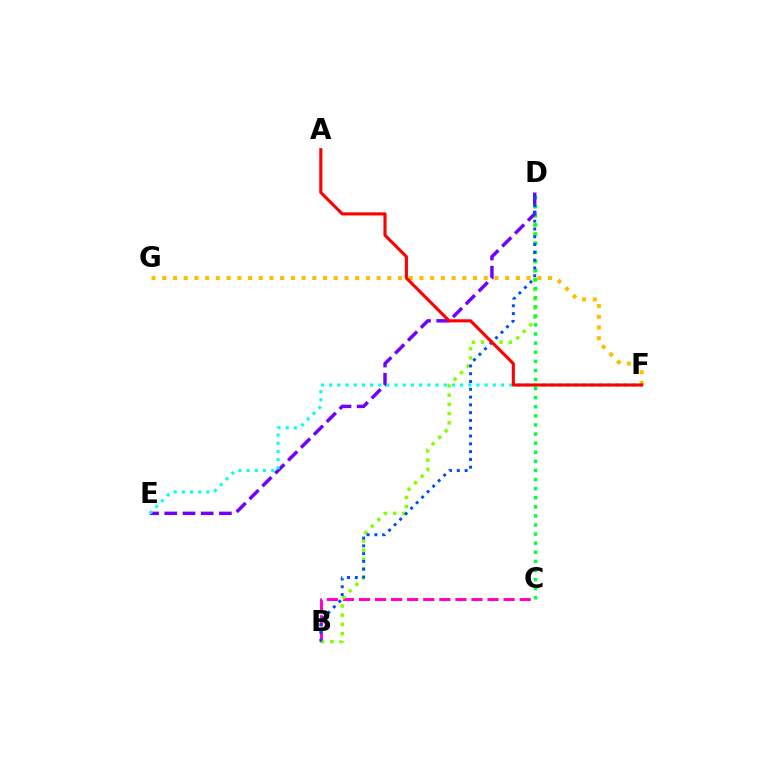{('B', 'C'): [{'color': '#ff00cf', 'line_style': 'dashed', 'thickness': 2.18}], ('F', 'G'): [{'color': '#ffbd00', 'line_style': 'dotted', 'thickness': 2.91}], ('B', 'D'): [{'color': '#84ff00', 'line_style': 'dotted', 'thickness': 2.51}, {'color': '#004bff', 'line_style': 'dotted', 'thickness': 2.12}], ('C', 'D'): [{'color': '#00ff39', 'line_style': 'dotted', 'thickness': 2.47}], ('D', 'E'): [{'color': '#7200ff', 'line_style': 'dashed', 'thickness': 2.47}], ('E', 'F'): [{'color': '#00fff6', 'line_style': 'dotted', 'thickness': 2.22}], ('A', 'F'): [{'color': '#ff0000', 'line_style': 'solid', 'thickness': 2.24}]}